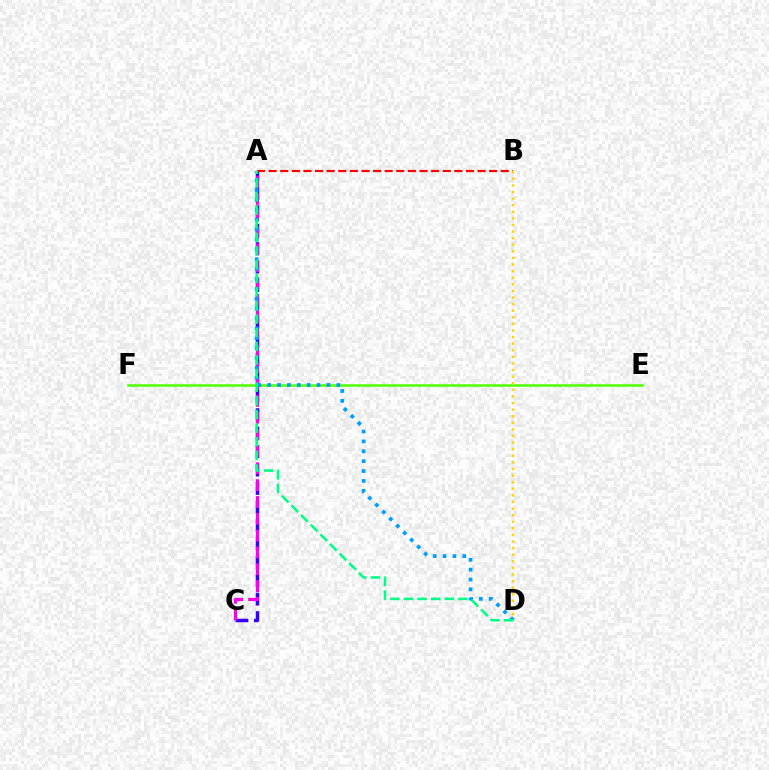{('E', 'F'): [{'color': '#4fff00', 'line_style': 'solid', 'thickness': 1.81}], ('A', 'C'): [{'color': '#3700ff', 'line_style': 'dashed', 'thickness': 2.51}, {'color': '#ff00ed', 'line_style': 'dashed', 'thickness': 2.29}], ('A', 'B'): [{'color': '#ff0000', 'line_style': 'dashed', 'thickness': 1.58}], ('B', 'D'): [{'color': '#ffd500', 'line_style': 'dotted', 'thickness': 1.79}], ('A', 'D'): [{'color': '#009eff', 'line_style': 'dotted', 'thickness': 2.68}, {'color': '#00ff86', 'line_style': 'dashed', 'thickness': 1.85}]}